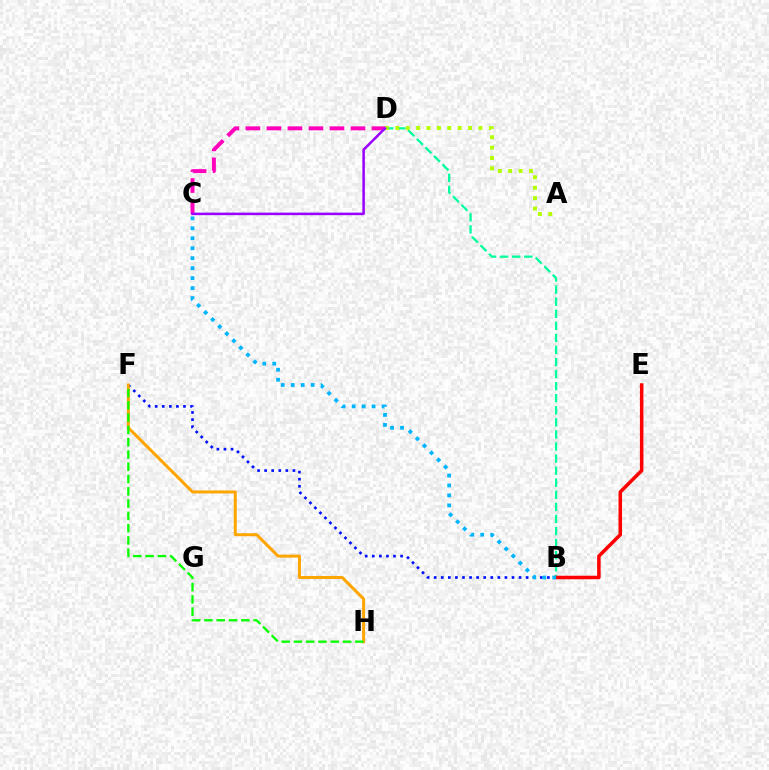{('B', 'F'): [{'color': '#0010ff', 'line_style': 'dotted', 'thickness': 1.92}], ('F', 'H'): [{'color': '#ffa500', 'line_style': 'solid', 'thickness': 2.15}, {'color': '#08ff00', 'line_style': 'dashed', 'thickness': 1.67}], ('B', 'D'): [{'color': '#00ff9d', 'line_style': 'dashed', 'thickness': 1.64}], ('B', 'E'): [{'color': '#ff0000', 'line_style': 'solid', 'thickness': 2.53}], ('C', 'D'): [{'color': '#ff00bd', 'line_style': 'dashed', 'thickness': 2.85}, {'color': '#9b00ff', 'line_style': 'solid', 'thickness': 1.83}], ('A', 'D'): [{'color': '#b3ff00', 'line_style': 'dotted', 'thickness': 2.82}], ('B', 'C'): [{'color': '#00b5ff', 'line_style': 'dotted', 'thickness': 2.71}]}